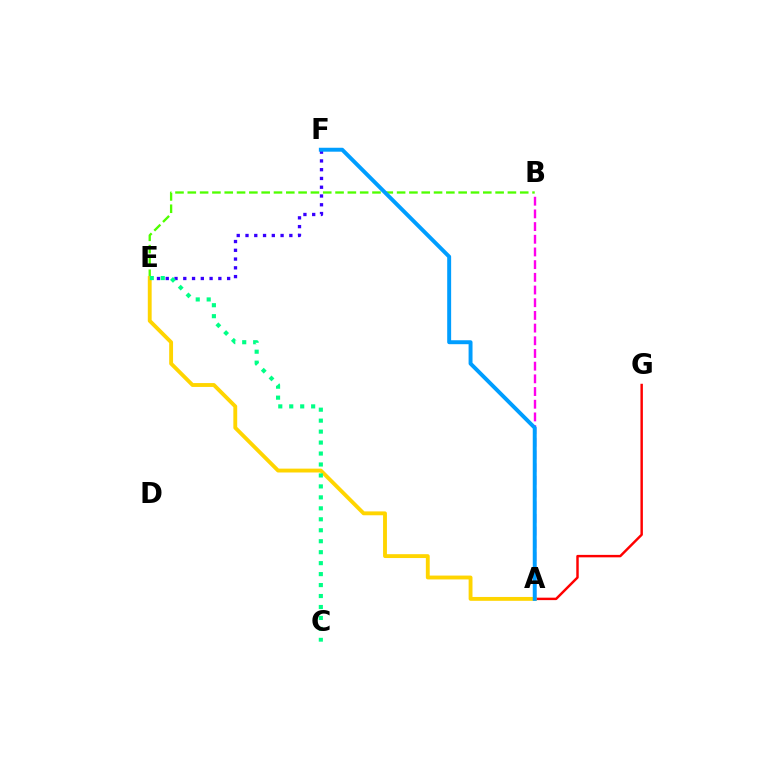{('B', 'E'): [{'color': '#4fff00', 'line_style': 'dashed', 'thickness': 1.67}], ('A', 'G'): [{'color': '#ff0000', 'line_style': 'solid', 'thickness': 1.76}], ('E', 'F'): [{'color': '#3700ff', 'line_style': 'dotted', 'thickness': 2.38}], ('A', 'B'): [{'color': '#ff00ed', 'line_style': 'dashed', 'thickness': 1.72}], ('A', 'E'): [{'color': '#ffd500', 'line_style': 'solid', 'thickness': 2.78}], ('A', 'F'): [{'color': '#009eff', 'line_style': 'solid', 'thickness': 2.83}], ('C', 'E'): [{'color': '#00ff86', 'line_style': 'dotted', 'thickness': 2.98}]}